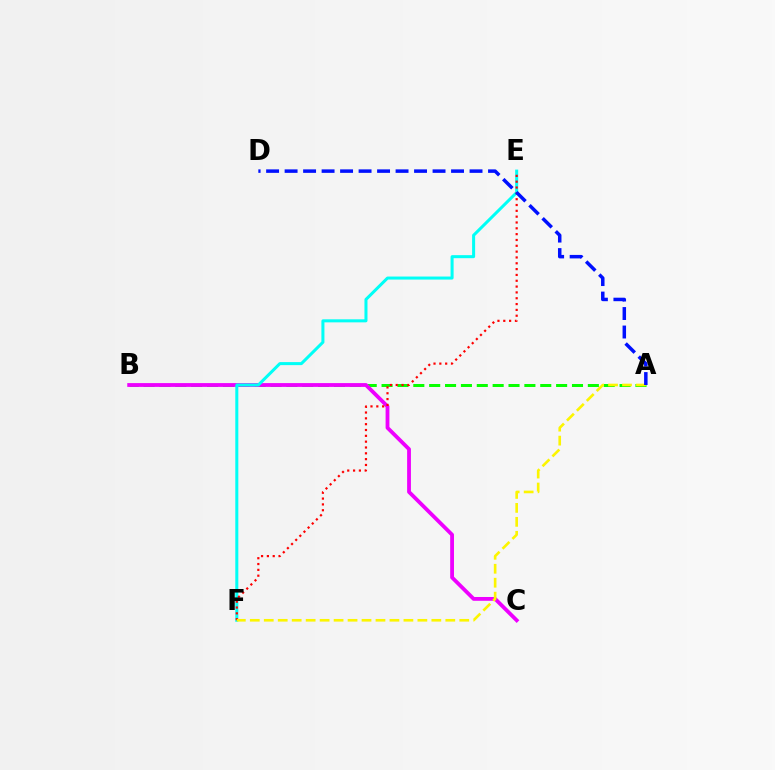{('A', 'B'): [{'color': '#08ff00', 'line_style': 'dashed', 'thickness': 2.16}], ('B', 'C'): [{'color': '#ee00ff', 'line_style': 'solid', 'thickness': 2.74}], ('E', 'F'): [{'color': '#00fff6', 'line_style': 'solid', 'thickness': 2.18}, {'color': '#ff0000', 'line_style': 'dotted', 'thickness': 1.58}], ('A', 'F'): [{'color': '#fcf500', 'line_style': 'dashed', 'thickness': 1.9}], ('A', 'D'): [{'color': '#0010ff', 'line_style': 'dashed', 'thickness': 2.51}]}